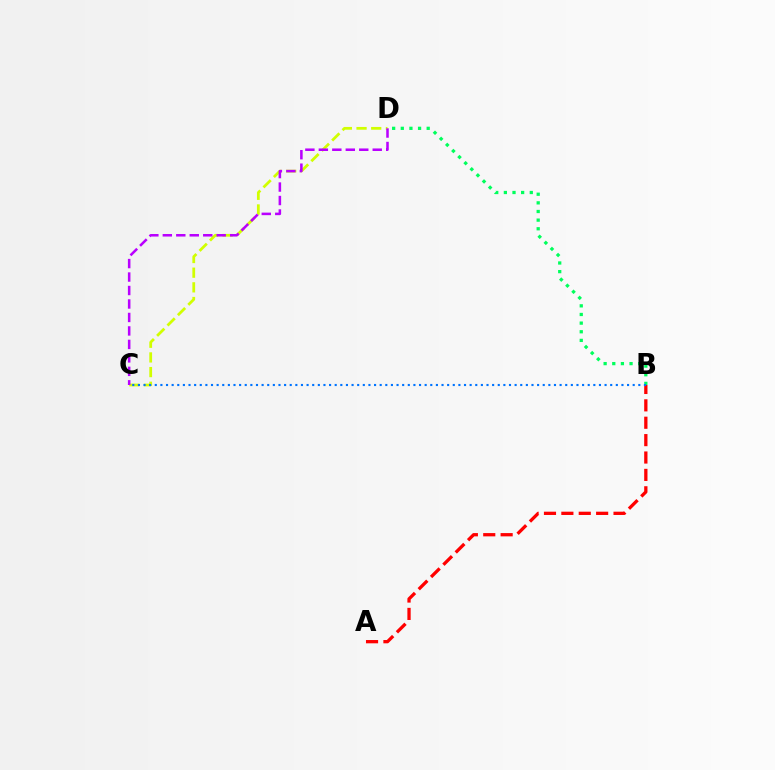{('B', 'D'): [{'color': '#00ff5c', 'line_style': 'dotted', 'thickness': 2.35}], ('C', 'D'): [{'color': '#d1ff00', 'line_style': 'dashed', 'thickness': 1.99}, {'color': '#b900ff', 'line_style': 'dashed', 'thickness': 1.83}], ('A', 'B'): [{'color': '#ff0000', 'line_style': 'dashed', 'thickness': 2.36}], ('B', 'C'): [{'color': '#0074ff', 'line_style': 'dotted', 'thickness': 1.53}]}